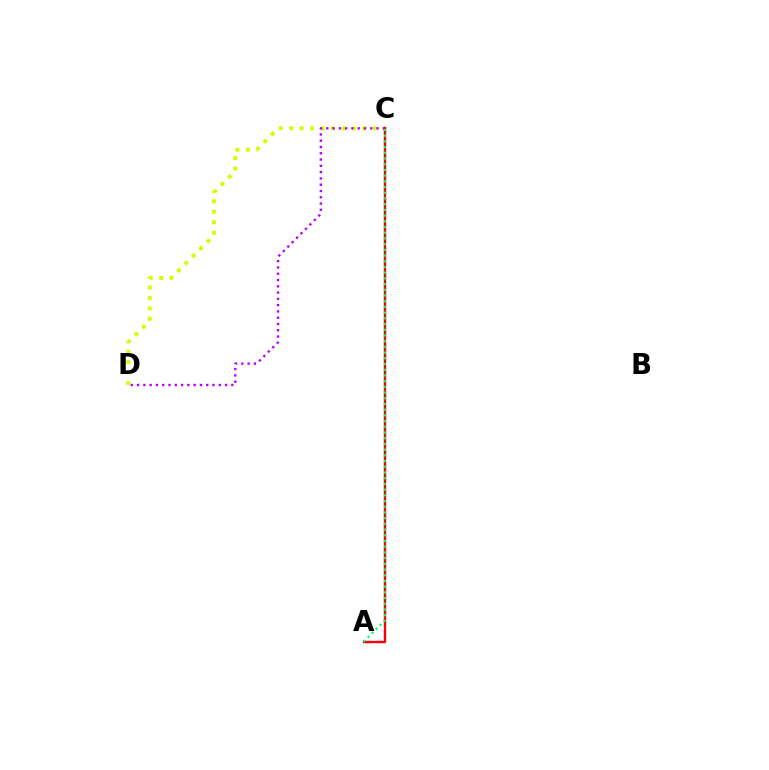{('A', 'C'): [{'color': '#0074ff', 'line_style': 'dashed', 'thickness': 1.63}, {'color': '#ff0000', 'line_style': 'solid', 'thickness': 1.67}, {'color': '#00ff5c', 'line_style': 'dotted', 'thickness': 1.55}], ('C', 'D'): [{'color': '#d1ff00', 'line_style': 'dotted', 'thickness': 2.84}, {'color': '#b900ff', 'line_style': 'dotted', 'thickness': 1.71}]}